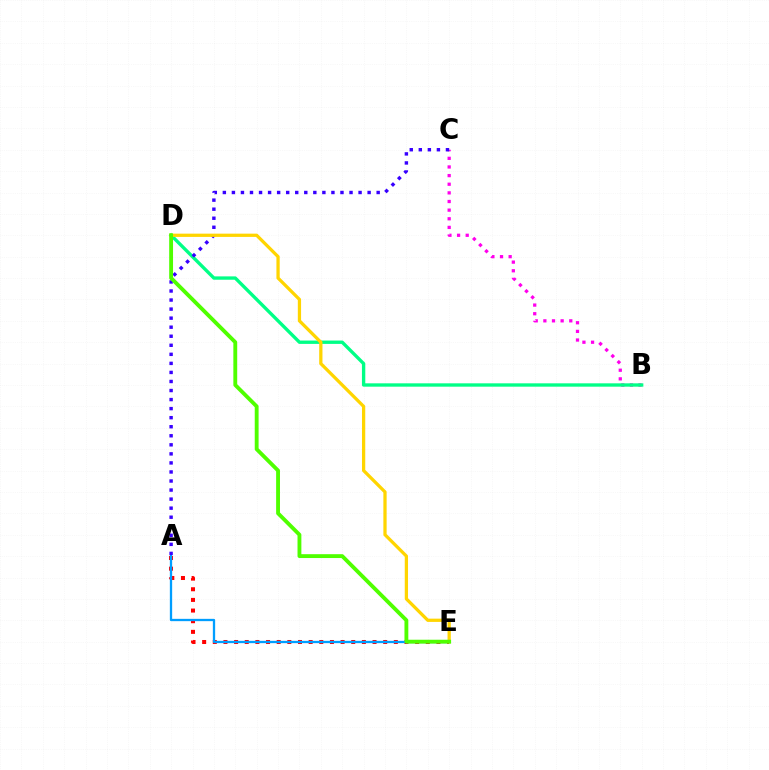{('B', 'C'): [{'color': '#ff00ed', 'line_style': 'dotted', 'thickness': 2.35}], ('A', 'E'): [{'color': '#ff0000', 'line_style': 'dotted', 'thickness': 2.89}, {'color': '#009eff', 'line_style': 'solid', 'thickness': 1.66}], ('B', 'D'): [{'color': '#00ff86', 'line_style': 'solid', 'thickness': 2.42}], ('A', 'C'): [{'color': '#3700ff', 'line_style': 'dotted', 'thickness': 2.46}], ('D', 'E'): [{'color': '#ffd500', 'line_style': 'solid', 'thickness': 2.35}, {'color': '#4fff00', 'line_style': 'solid', 'thickness': 2.78}]}